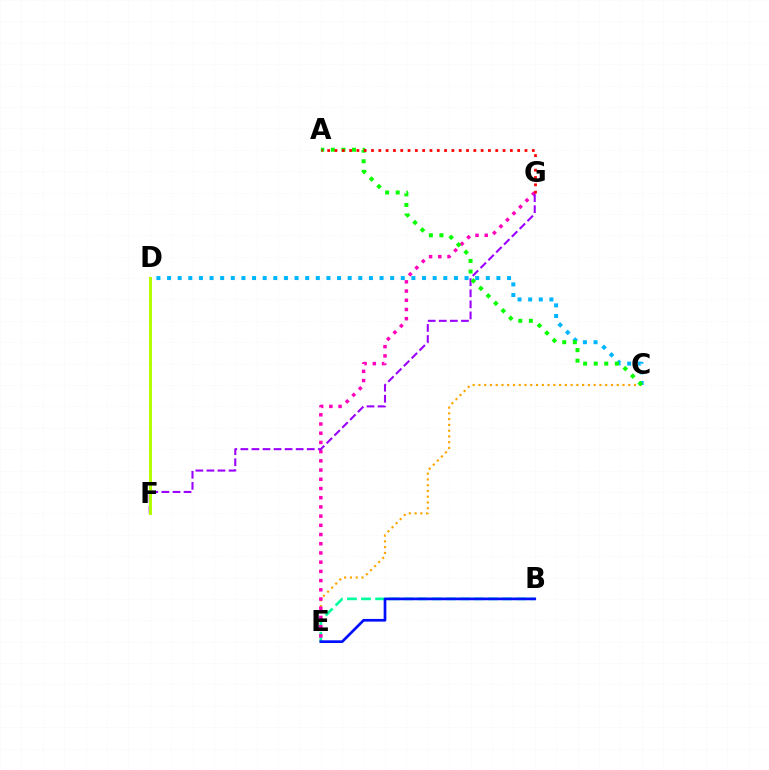{('C', 'D'): [{'color': '#00b5ff', 'line_style': 'dotted', 'thickness': 2.89}], ('C', 'E'): [{'color': '#ffa500', 'line_style': 'dotted', 'thickness': 1.57}], ('B', 'E'): [{'color': '#00ff9d', 'line_style': 'dashed', 'thickness': 1.92}, {'color': '#0010ff', 'line_style': 'solid', 'thickness': 1.94}], ('E', 'G'): [{'color': '#ff00bd', 'line_style': 'dotted', 'thickness': 2.5}], ('F', 'G'): [{'color': '#9b00ff', 'line_style': 'dashed', 'thickness': 1.5}], ('A', 'C'): [{'color': '#08ff00', 'line_style': 'dotted', 'thickness': 2.87}], ('D', 'F'): [{'color': '#b3ff00', 'line_style': 'solid', 'thickness': 2.14}], ('A', 'G'): [{'color': '#ff0000', 'line_style': 'dotted', 'thickness': 1.99}]}